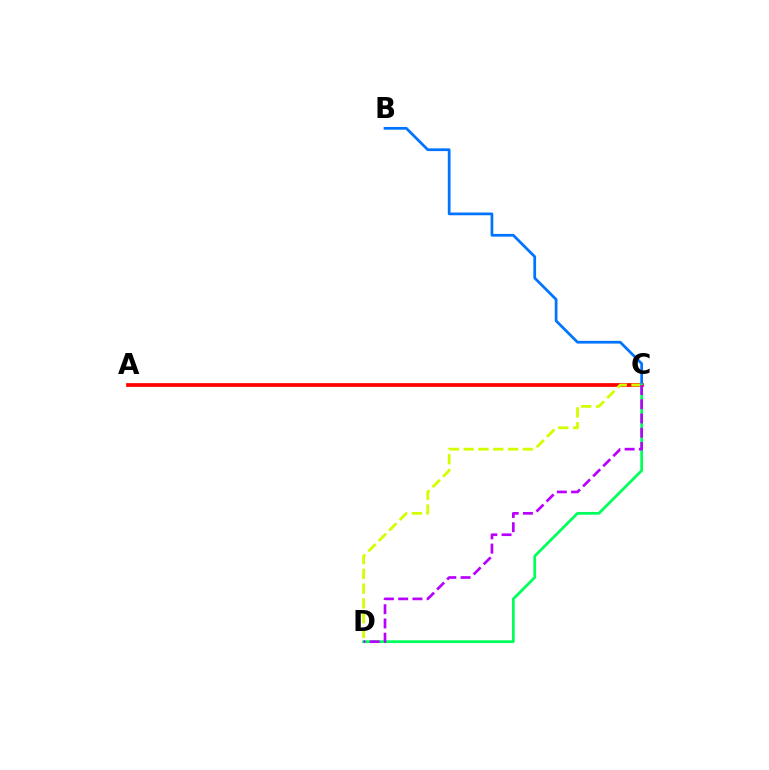{('A', 'C'): [{'color': '#ff0000', 'line_style': 'solid', 'thickness': 2.68}], ('C', 'D'): [{'color': '#d1ff00', 'line_style': 'dashed', 'thickness': 2.01}, {'color': '#00ff5c', 'line_style': 'solid', 'thickness': 1.97}, {'color': '#b900ff', 'line_style': 'dashed', 'thickness': 1.94}], ('B', 'C'): [{'color': '#0074ff', 'line_style': 'solid', 'thickness': 1.97}]}